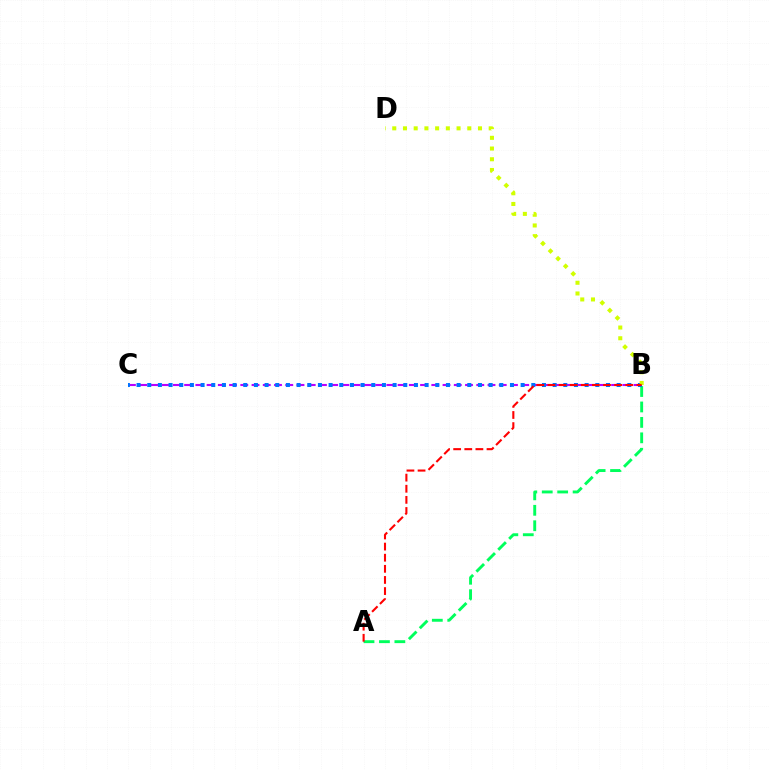{('A', 'B'): [{'color': '#00ff5c', 'line_style': 'dashed', 'thickness': 2.1}, {'color': '#ff0000', 'line_style': 'dashed', 'thickness': 1.51}], ('B', 'C'): [{'color': '#b900ff', 'line_style': 'dashed', 'thickness': 1.53}, {'color': '#0074ff', 'line_style': 'dotted', 'thickness': 2.9}], ('B', 'D'): [{'color': '#d1ff00', 'line_style': 'dotted', 'thickness': 2.91}]}